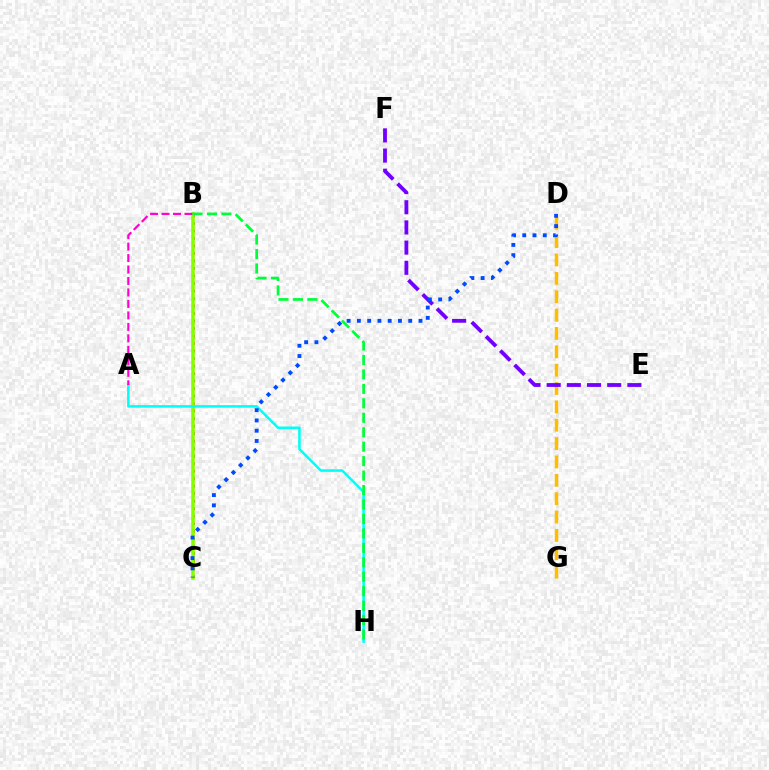{('D', 'G'): [{'color': '#ffbd00', 'line_style': 'dashed', 'thickness': 2.49}], ('B', 'C'): [{'color': '#ff0000', 'line_style': 'dotted', 'thickness': 2.04}, {'color': '#84ff00', 'line_style': 'solid', 'thickness': 2.56}], ('A', 'H'): [{'color': '#00fff6', 'line_style': 'solid', 'thickness': 1.83}], ('E', 'F'): [{'color': '#7200ff', 'line_style': 'dashed', 'thickness': 2.74}], ('A', 'B'): [{'color': '#ff00cf', 'line_style': 'dashed', 'thickness': 1.56}], ('C', 'D'): [{'color': '#004bff', 'line_style': 'dotted', 'thickness': 2.79}], ('B', 'H'): [{'color': '#00ff39', 'line_style': 'dashed', 'thickness': 1.96}]}